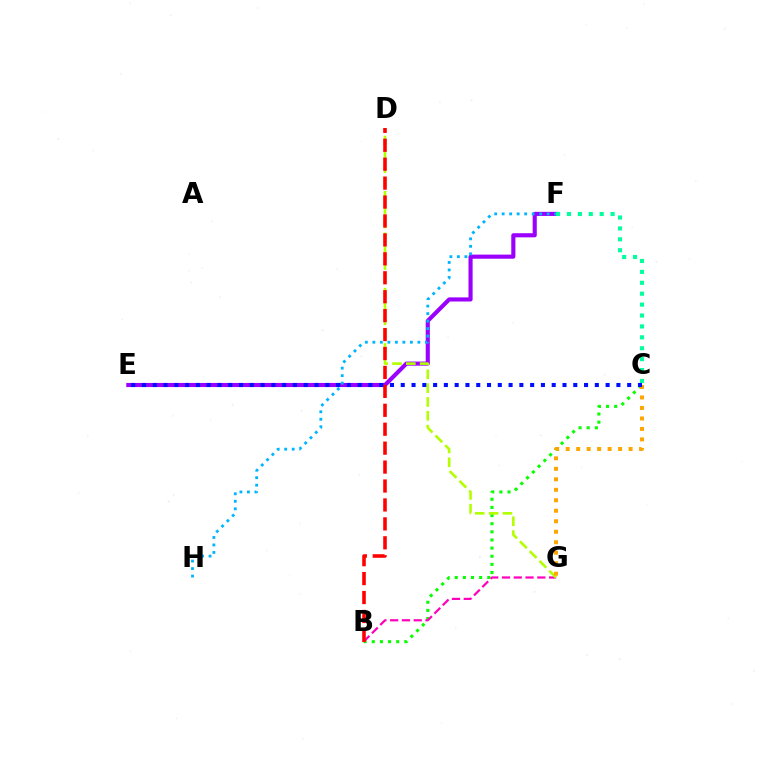{('E', 'F'): [{'color': '#9b00ff', 'line_style': 'solid', 'thickness': 2.96}], ('B', 'C'): [{'color': '#08ff00', 'line_style': 'dotted', 'thickness': 2.21}], ('C', 'F'): [{'color': '#00ff9d', 'line_style': 'dotted', 'thickness': 2.96}], ('F', 'H'): [{'color': '#00b5ff', 'line_style': 'dotted', 'thickness': 2.04}], ('B', 'G'): [{'color': '#ff00bd', 'line_style': 'dashed', 'thickness': 1.6}], ('D', 'G'): [{'color': '#b3ff00', 'line_style': 'dashed', 'thickness': 1.88}], ('C', 'G'): [{'color': '#ffa500', 'line_style': 'dotted', 'thickness': 2.85}], ('B', 'D'): [{'color': '#ff0000', 'line_style': 'dashed', 'thickness': 2.57}], ('C', 'E'): [{'color': '#0010ff', 'line_style': 'dotted', 'thickness': 2.93}]}